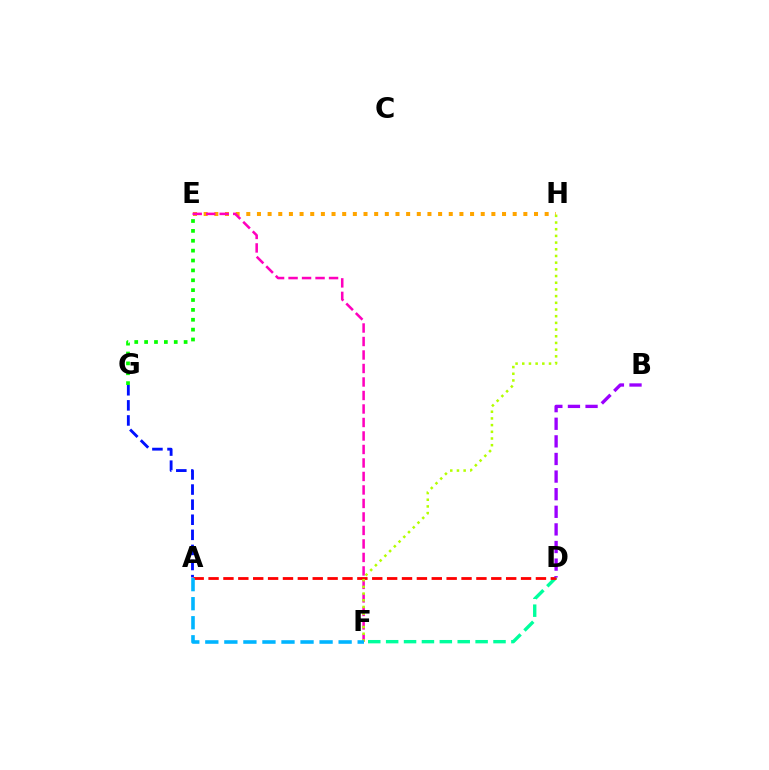{('E', 'H'): [{'color': '#ffa500', 'line_style': 'dotted', 'thickness': 2.9}], ('A', 'G'): [{'color': '#0010ff', 'line_style': 'dashed', 'thickness': 2.05}], ('D', 'F'): [{'color': '#00ff9d', 'line_style': 'dashed', 'thickness': 2.43}], ('A', 'D'): [{'color': '#ff0000', 'line_style': 'dashed', 'thickness': 2.02}], ('E', 'F'): [{'color': '#ff00bd', 'line_style': 'dashed', 'thickness': 1.83}], ('F', 'H'): [{'color': '#b3ff00', 'line_style': 'dotted', 'thickness': 1.82}], ('E', 'G'): [{'color': '#08ff00', 'line_style': 'dotted', 'thickness': 2.68}], ('A', 'F'): [{'color': '#00b5ff', 'line_style': 'dashed', 'thickness': 2.59}], ('B', 'D'): [{'color': '#9b00ff', 'line_style': 'dashed', 'thickness': 2.39}]}